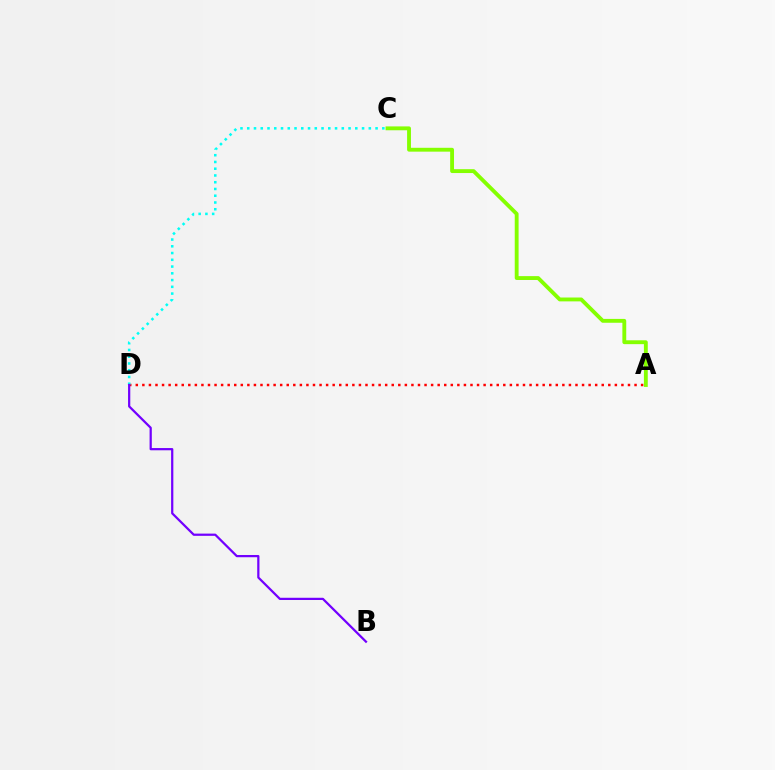{('A', 'D'): [{'color': '#ff0000', 'line_style': 'dotted', 'thickness': 1.78}], ('C', 'D'): [{'color': '#00fff6', 'line_style': 'dotted', 'thickness': 1.84}], ('B', 'D'): [{'color': '#7200ff', 'line_style': 'solid', 'thickness': 1.61}], ('A', 'C'): [{'color': '#84ff00', 'line_style': 'solid', 'thickness': 2.78}]}